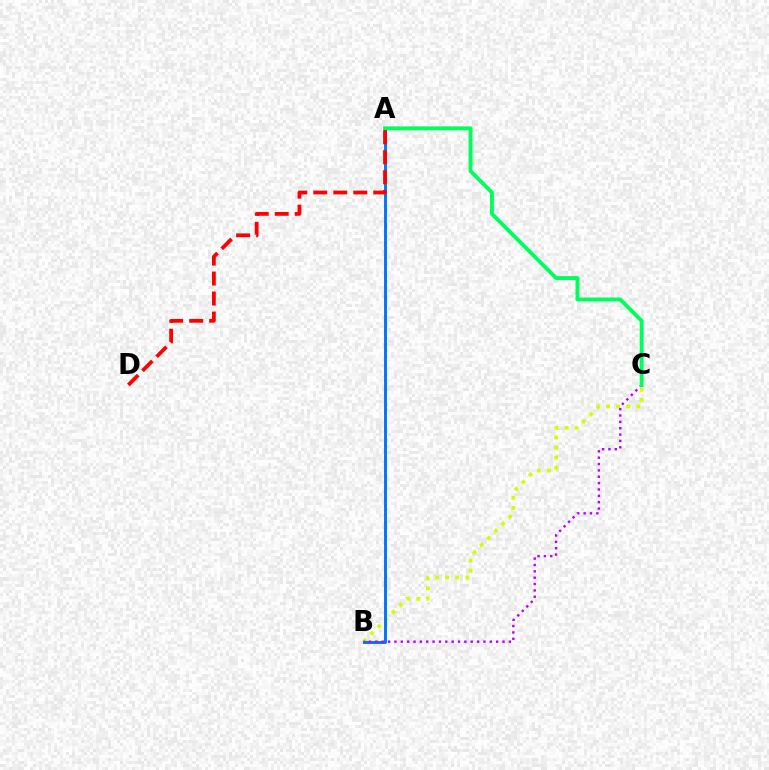{('B', 'C'): [{'color': '#d1ff00', 'line_style': 'dotted', 'thickness': 2.73}, {'color': '#b900ff', 'line_style': 'dotted', 'thickness': 1.73}], ('A', 'B'): [{'color': '#0074ff', 'line_style': 'solid', 'thickness': 2.09}], ('A', 'C'): [{'color': '#00ff5c', 'line_style': 'solid', 'thickness': 2.81}], ('A', 'D'): [{'color': '#ff0000', 'line_style': 'dashed', 'thickness': 2.72}]}